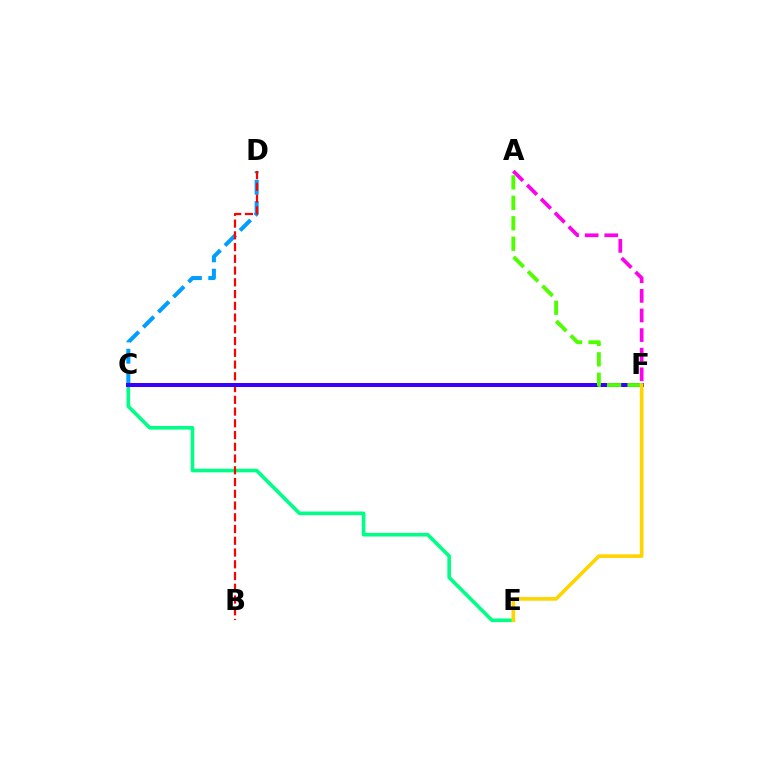{('C', 'E'): [{'color': '#00ff86', 'line_style': 'solid', 'thickness': 2.61}], ('C', 'D'): [{'color': '#009eff', 'line_style': 'dashed', 'thickness': 2.9}], ('B', 'D'): [{'color': '#ff0000', 'line_style': 'dashed', 'thickness': 1.6}], ('C', 'F'): [{'color': '#3700ff', 'line_style': 'solid', 'thickness': 2.88}], ('A', 'F'): [{'color': '#ff00ed', 'line_style': 'dashed', 'thickness': 2.66}, {'color': '#4fff00', 'line_style': 'dashed', 'thickness': 2.78}], ('E', 'F'): [{'color': '#ffd500', 'line_style': 'solid', 'thickness': 2.63}]}